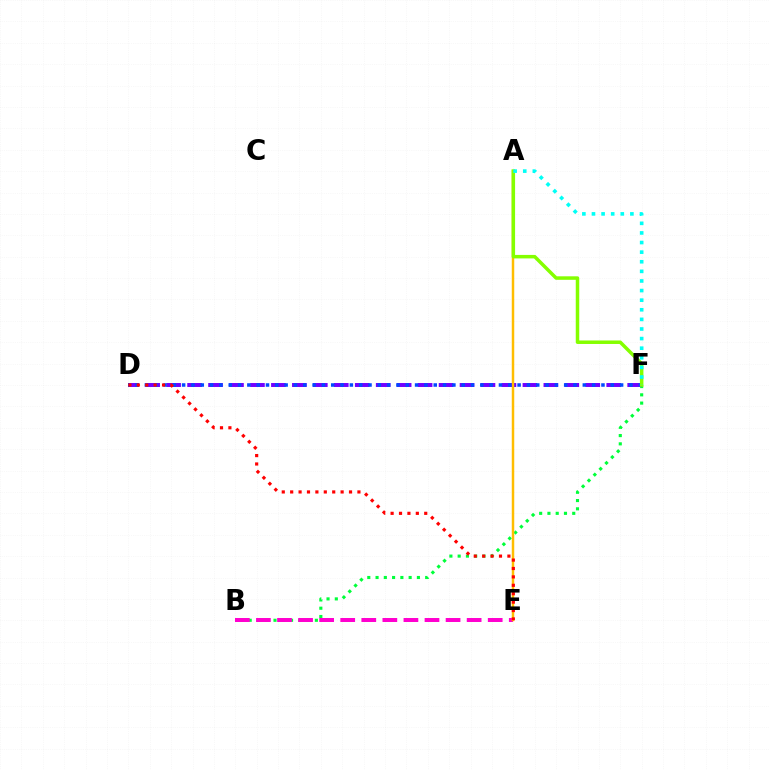{('B', 'F'): [{'color': '#00ff39', 'line_style': 'dotted', 'thickness': 2.25}], ('D', 'F'): [{'color': '#7200ff', 'line_style': 'dashed', 'thickness': 2.85}, {'color': '#004bff', 'line_style': 'dotted', 'thickness': 2.53}], ('B', 'E'): [{'color': '#ff00cf', 'line_style': 'dashed', 'thickness': 2.86}], ('A', 'E'): [{'color': '#ffbd00', 'line_style': 'solid', 'thickness': 1.78}], ('A', 'F'): [{'color': '#84ff00', 'line_style': 'solid', 'thickness': 2.52}, {'color': '#00fff6', 'line_style': 'dotted', 'thickness': 2.61}], ('D', 'E'): [{'color': '#ff0000', 'line_style': 'dotted', 'thickness': 2.28}]}